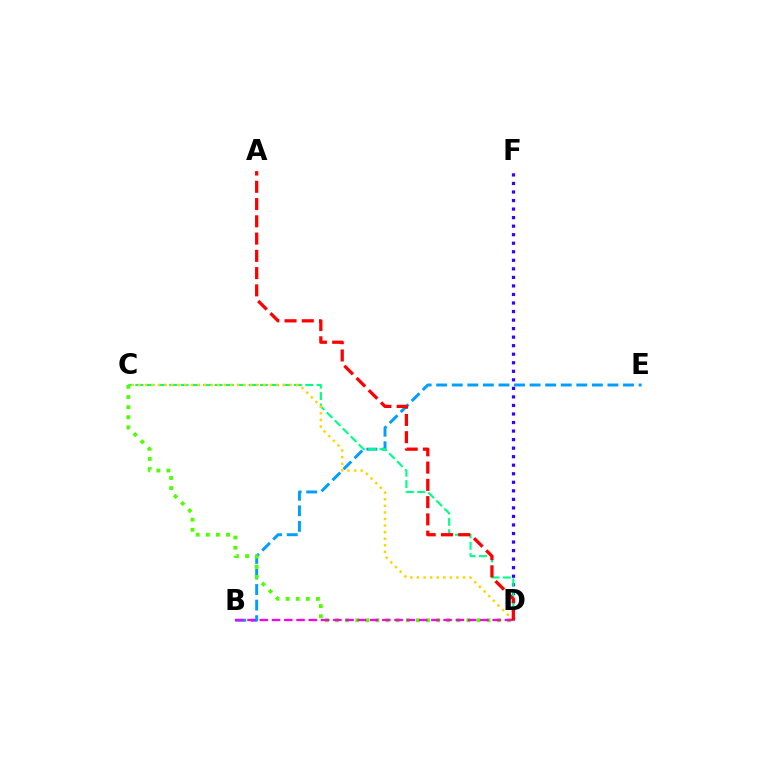{('B', 'E'): [{'color': '#009eff', 'line_style': 'dashed', 'thickness': 2.11}], ('D', 'F'): [{'color': '#3700ff', 'line_style': 'dotted', 'thickness': 2.32}], ('C', 'D'): [{'color': '#00ff86', 'line_style': 'dashed', 'thickness': 1.54}, {'color': '#4fff00', 'line_style': 'dotted', 'thickness': 2.75}, {'color': '#ffd500', 'line_style': 'dotted', 'thickness': 1.79}], ('B', 'D'): [{'color': '#ff00ed', 'line_style': 'dashed', 'thickness': 1.66}], ('A', 'D'): [{'color': '#ff0000', 'line_style': 'dashed', 'thickness': 2.35}]}